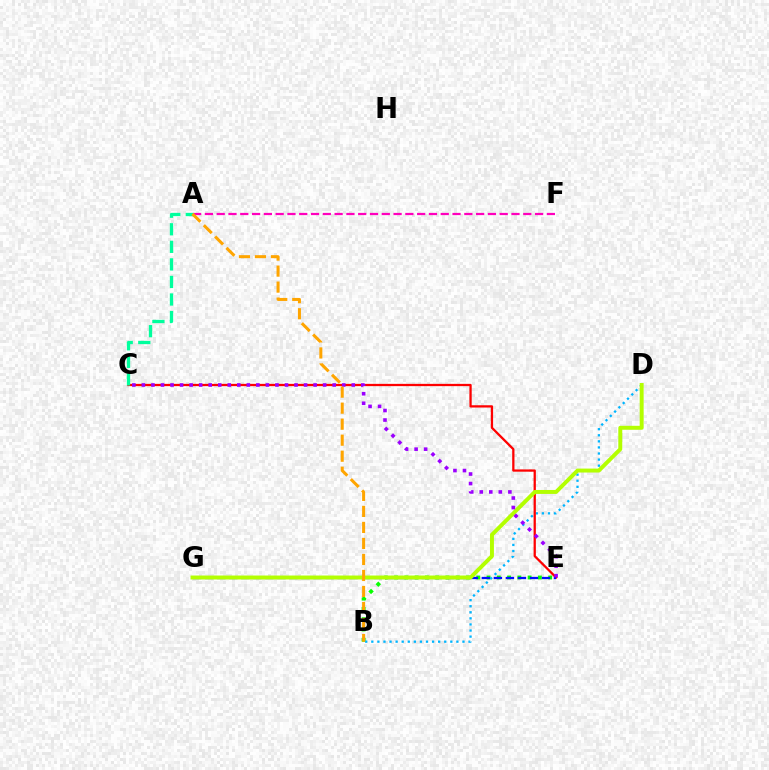{('B', 'E'): [{'color': '#08ff00', 'line_style': 'dotted', 'thickness': 2.79}], ('B', 'D'): [{'color': '#00b5ff', 'line_style': 'dotted', 'thickness': 1.65}], ('C', 'E'): [{'color': '#ff0000', 'line_style': 'solid', 'thickness': 1.64}, {'color': '#9b00ff', 'line_style': 'dotted', 'thickness': 2.59}], ('E', 'G'): [{'color': '#0010ff', 'line_style': 'dashed', 'thickness': 1.63}], ('A', 'F'): [{'color': '#ff00bd', 'line_style': 'dashed', 'thickness': 1.6}], ('D', 'G'): [{'color': '#b3ff00', 'line_style': 'solid', 'thickness': 2.84}], ('A', 'C'): [{'color': '#00ff9d', 'line_style': 'dashed', 'thickness': 2.38}], ('A', 'B'): [{'color': '#ffa500', 'line_style': 'dashed', 'thickness': 2.18}]}